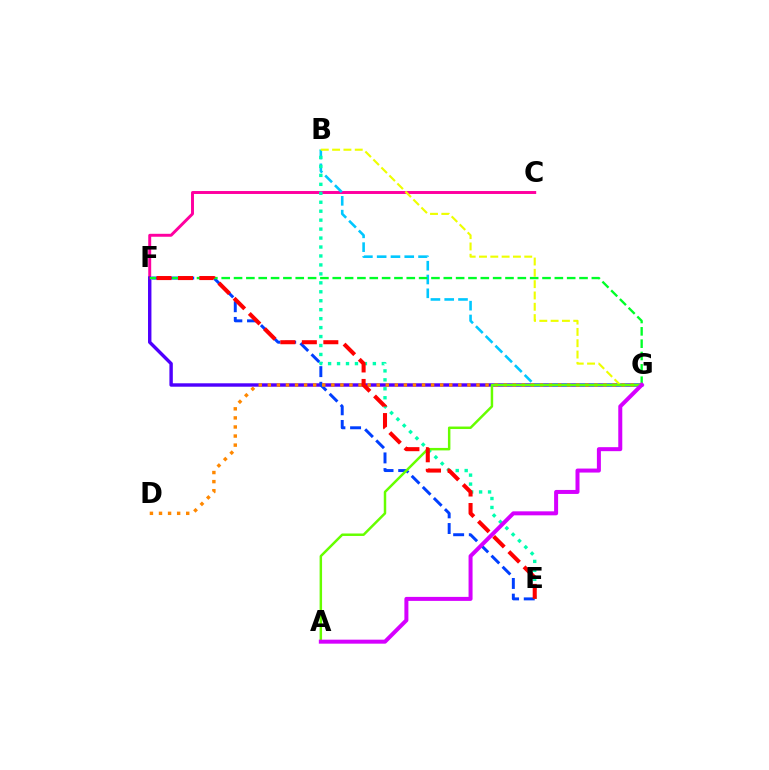{('C', 'F'): [{'color': '#ff00a0', 'line_style': 'solid', 'thickness': 2.12}], ('F', 'G'): [{'color': '#4f00ff', 'line_style': 'solid', 'thickness': 2.46}, {'color': '#00ff27', 'line_style': 'dashed', 'thickness': 1.68}], ('B', 'G'): [{'color': '#00c7ff', 'line_style': 'dashed', 'thickness': 1.87}, {'color': '#eeff00', 'line_style': 'dashed', 'thickness': 1.54}], ('E', 'F'): [{'color': '#003fff', 'line_style': 'dashed', 'thickness': 2.13}, {'color': '#ff0000', 'line_style': 'dashed', 'thickness': 2.92}], ('B', 'E'): [{'color': '#00ffaf', 'line_style': 'dotted', 'thickness': 2.43}], ('D', 'G'): [{'color': '#ff8800', 'line_style': 'dotted', 'thickness': 2.46}], ('A', 'G'): [{'color': '#66ff00', 'line_style': 'solid', 'thickness': 1.78}, {'color': '#d600ff', 'line_style': 'solid', 'thickness': 2.88}]}